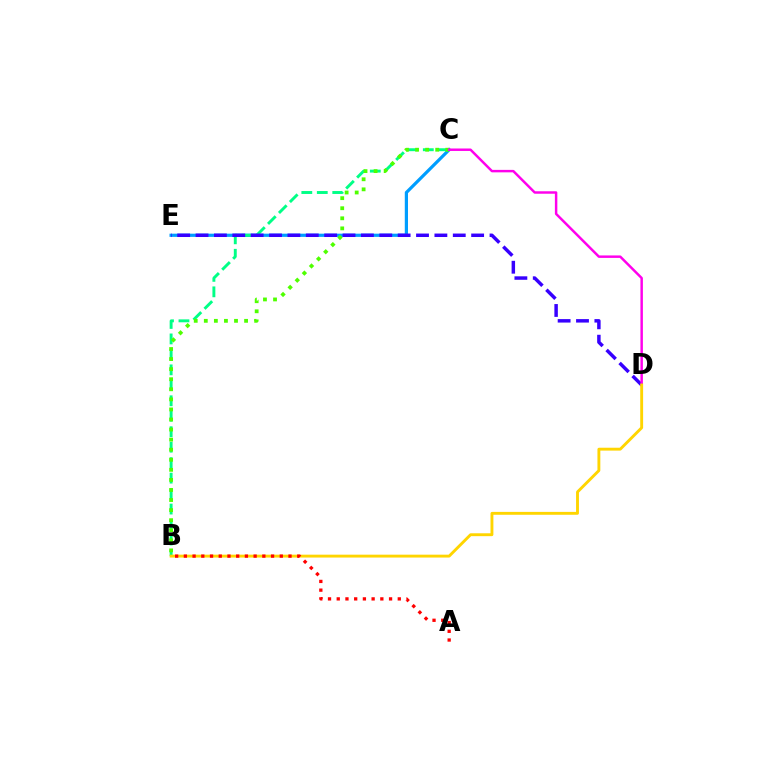{('C', 'E'): [{'color': '#009eff', 'line_style': 'solid', 'thickness': 2.31}], ('B', 'C'): [{'color': '#00ff86', 'line_style': 'dashed', 'thickness': 2.1}, {'color': '#4fff00', 'line_style': 'dotted', 'thickness': 2.74}], ('D', 'E'): [{'color': '#3700ff', 'line_style': 'dashed', 'thickness': 2.5}], ('C', 'D'): [{'color': '#ff00ed', 'line_style': 'solid', 'thickness': 1.77}], ('B', 'D'): [{'color': '#ffd500', 'line_style': 'solid', 'thickness': 2.08}], ('A', 'B'): [{'color': '#ff0000', 'line_style': 'dotted', 'thickness': 2.37}]}